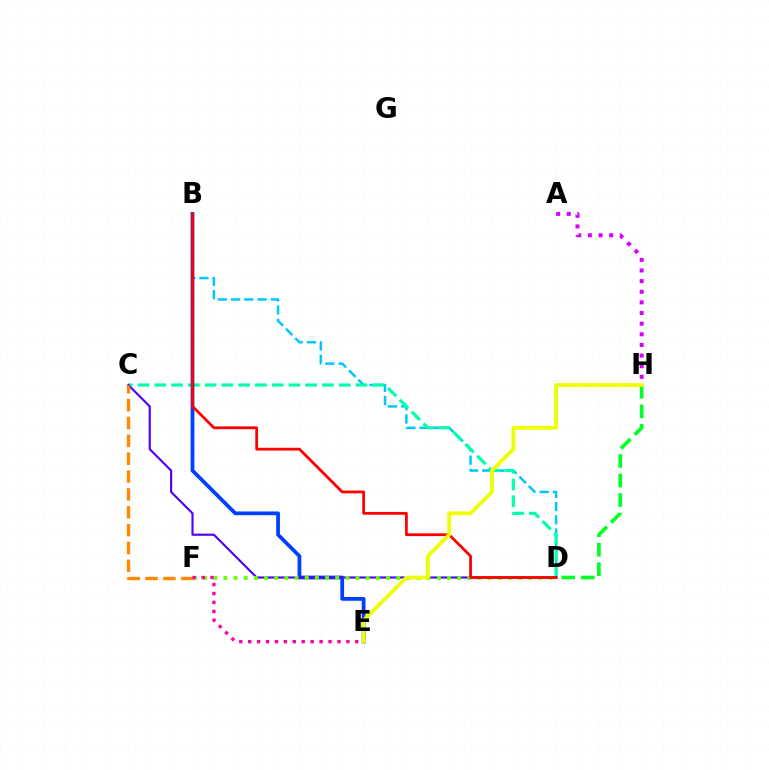{('D', 'H'): [{'color': '#00ff27', 'line_style': 'dashed', 'thickness': 2.65}], ('B', 'D'): [{'color': '#00c7ff', 'line_style': 'dashed', 'thickness': 1.8}, {'color': '#ff0000', 'line_style': 'solid', 'thickness': 2.0}], ('C', 'D'): [{'color': '#00ffaf', 'line_style': 'dashed', 'thickness': 2.28}, {'color': '#4f00ff', 'line_style': 'solid', 'thickness': 1.54}], ('A', 'H'): [{'color': '#d600ff', 'line_style': 'dotted', 'thickness': 2.89}], ('B', 'E'): [{'color': '#003fff', 'line_style': 'solid', 'thickness': 2.7}], ('C', 'F'): [{'color': '#ff8800', 'line_style': 'dashed', 'thickness': 2.43}], ('D', 'F'): [{'color': '#66ff00', 'line_style': 'dotted', 'thickness': 2.76}], ('E', 'H'): [{'color': '#eeff00', 'line_style': 'solid', 'thickness': 2.71}], ('E', 'F'): [{'color': '#ff00a0', 'line_style': 'dotted', 'thickness': 2.43}]}